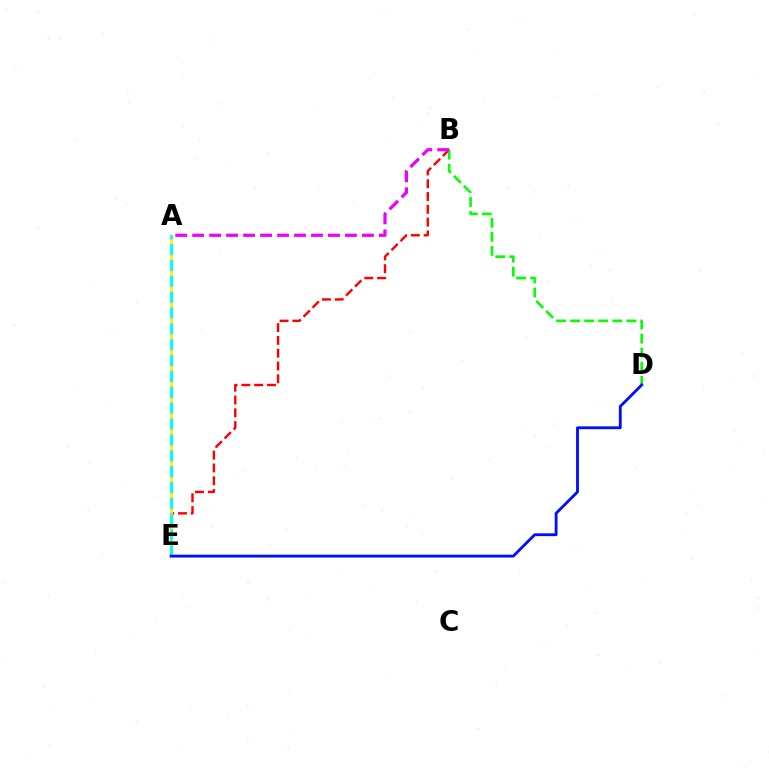{('B', 'E'): [{'color': '#ff0000', 'line_style': 'dashed', 'thickness': 1.74}], ('A', 'E'): [{'color': '#fcf500', 'line_style': 'solid', 'thickness': 1.98}, {'color': '#00fff6', 'line_style': 'dashed', 'thickness': 2.15}], ('B', 'D'): [{'color': '#08ff00', 'line_style': 'dashed', 'thickness': 1.91}], ('A', 'B'): [{'color': '#ee00ff', 'line_style': 'dashed', 'thickness': 2.31}], ('D', 'E'): [{'color': '#0010ff', 'line_style': 'solid', 'thickness': 2.04}]}